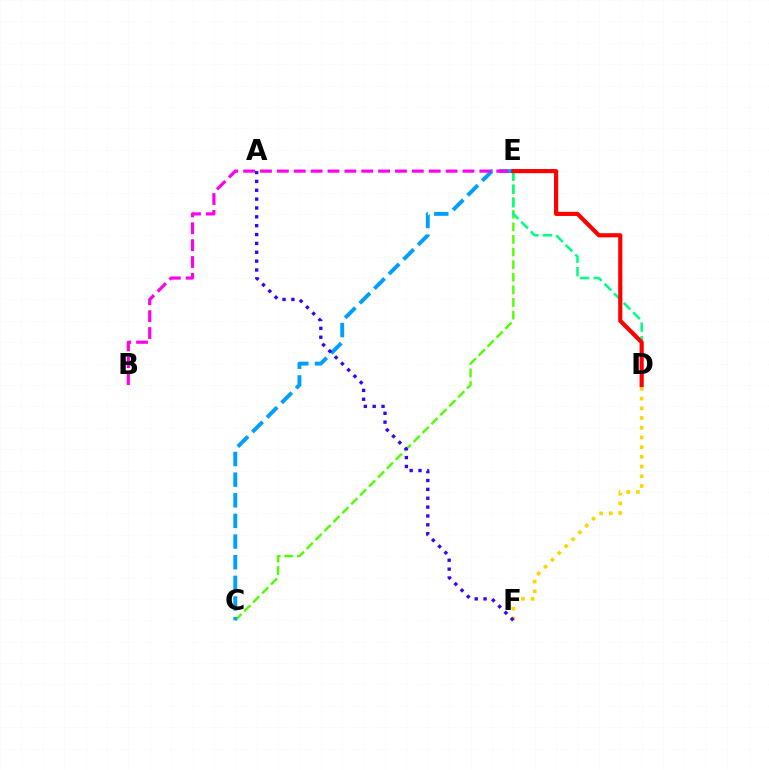{('C', 'E'): [{'color': '#4fff00', 'line_style': 'dashed', 'thickness': 1.71}, {'color': '#009eff', 'line_style': 'dashed', 'thickness': 2.8}], ('D', 'F'): [{'color': '#ffd500', 'line_style': 'dotted', 'thickness': 2.64}], ('D', 'E'): [{'color': '#00ff86', 'line_style': 'dashed', 'thickness': 1.83}, {'color': '#ff0000', 'line_style': 'solid', 'thickness': 3.0}], ('A', 'F'): [{'color': '#3700ff', 'line_style': 'dotted', 'thickness': 2.41}], ('B', 'E'): [{'color': '#ff00ed', 'line_style': 'dashed', 'thickness': 2.29}]}